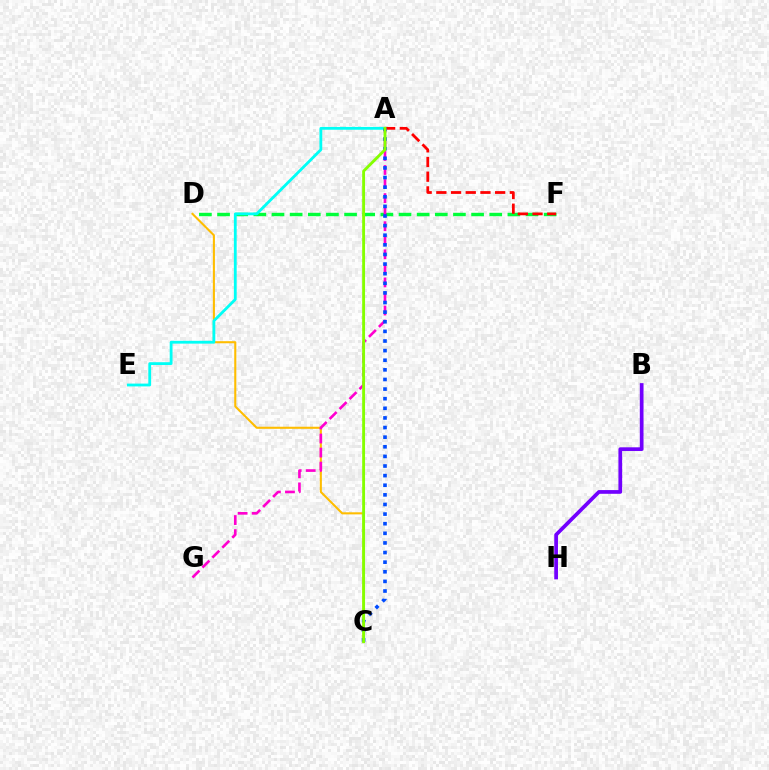{('D', 'F'): [{'color': '#00ff39', 'line_style': 'dashed', 'thickness': 2.46}], ('B', 'H'): [{'color': '#7200ff', 'line_style': 'solid', 'thickness': 2.68}], ('C', 'D'): [{'color': '#ffbd00', 'line_style': 'solid', 'thickness': 1.5}], ('A', 'G'): [{'color': '#ff00cf', 'line_style': 'dashed', 'thickness': 1.91}], ('A', 'E'): [{'color': '#00fff6', 'line_style': 'solid', 'thickness': 2.02}], ('A', 'F'): [{'color': '#ff0000', 'line_style': 'dashed', 'thickness': 2.0}], ('A', 'C'): [{'color': '#004bff', 'line_style': 'dotted', 'thickness': 2.61}, {'color': '#84ff00', 'line_style': 'solid', 'thickness': 2.06}]}